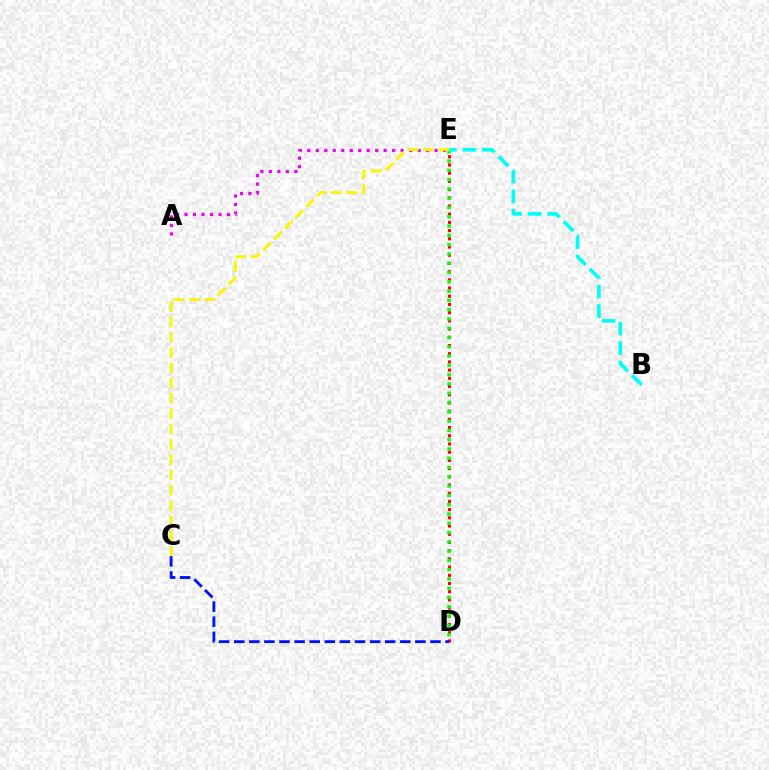{('A', 'E'): [{'color': '#ee00ff', 'line_style': 'dotted', 'thickness': 2.31}], ('D', 'E'): [{'color': '#ff0000', 'line_style': 'dotted', 'thickness': 2.23}, {'color': '#08ff00', 'line_style': 'dotted', 'thickness': 2.52}], ('C', 'E'): [{'color': '#fcf500', 'line_style': 'dashed', 'thickness': 2.08}], ('B', 'E'): [{'color': '#00fff6', 'line_style': 'dashed', 'thickness': 2.65}], ('C', 'D'): [{'color': '#0010ff', 'line_style': 'dashed', 'thickness': 2.05}]}